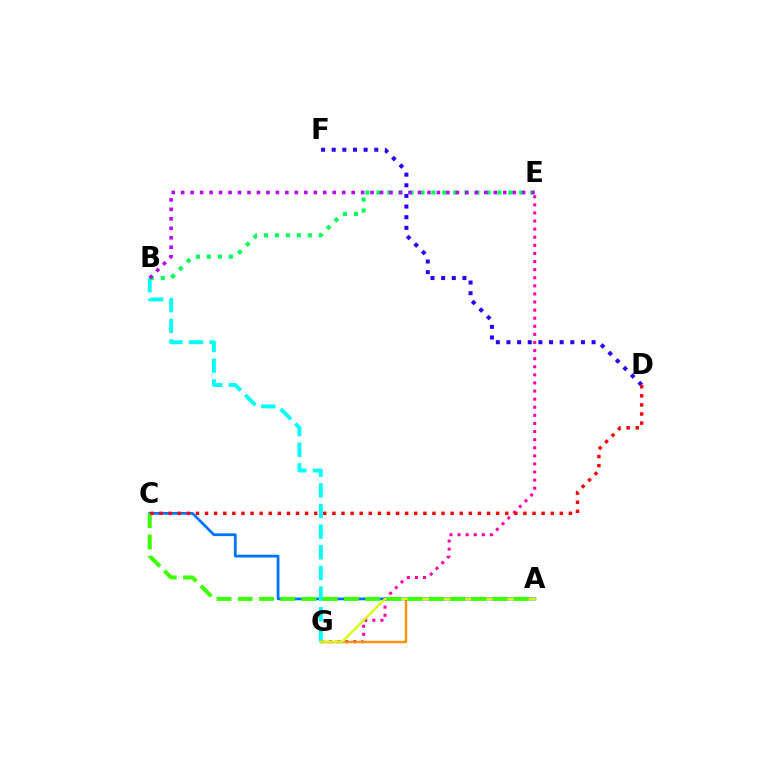{('E', 'G'): [{'color': '#ff00ac', 'line_style': 'dotted', 'thickness': 2.2}], ('A', 'G'): [{'color': '#ff9400', 'line_style': 'solid', 'thickness': 1.75}, {'color': '#d1ff00', 'line_style': 'solid', 'thickness': 1.63}], ('A', 'C'): [{'color': '#0074ff', 'line_style': 'solid', 'thickness': 2.0}, {'color': '#3dff00', 'line_style': 'dashed', 'thickness': 2.88}], ('B', 'G'): [{'color': '#00fff6', 'line_style': 'dashed', 'thickness': 2.81}], ('D', 'F'): [{'color': '#2500ff', 'line_style': 'dotted', 'thickness': 2.89}], ('B', 'E'): [{'color': '#00ff5c', 'line_style': 'dotted', 'thickness': 2.99}, {'color': '#b900ff', 'line_style': 'dotted', 'thickness': 2.57}], ('C', 'D'): [{'color': '#ff0000', 'line_style': 'dotted', 'thickness': 2.47}]}